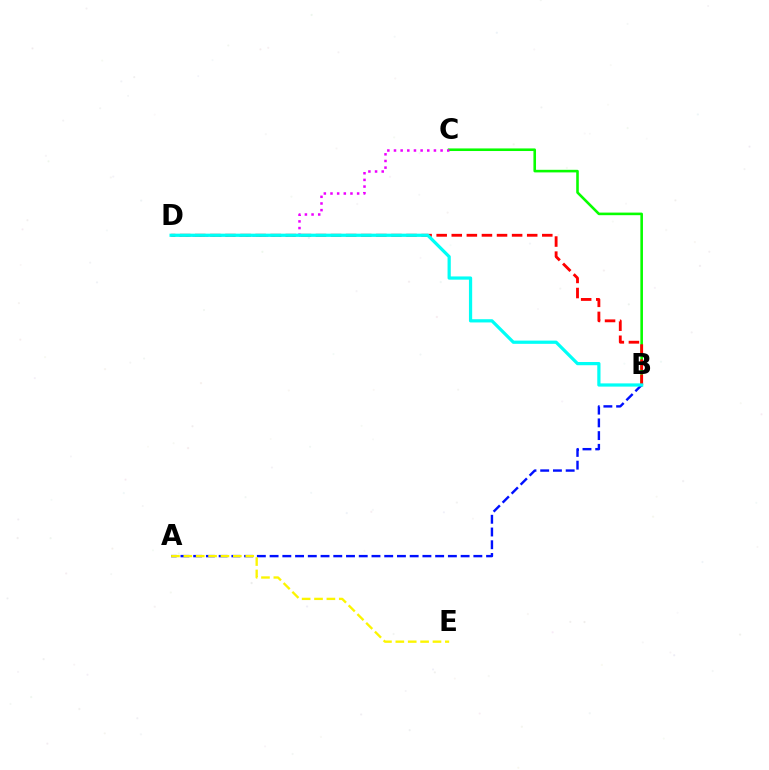{('B', 'C'): [{'color': '#08ff00', 'line_style': 'solid', 'thickness': 1.87}], ('C', 'D'): [{'color': '#ee00ff', 'line_style': 'dotted', 'thickness': 1.81}], ('A', 'B'): [{'color': '#0010ff', 'line_style': 'dashed', 'thickness': 1.73}], ('B', 'D'): [{'color': '#ff0000', 'line_style': 'dashed', 'thickness': 2.05}, {'color': '#00fff6', 'line_style': 'solid', 'thickness': 2.32}], ('A', 'E'): [{'color': '#fcf500', 'line_style': 'dashed', 'thickness': 1.68}]}